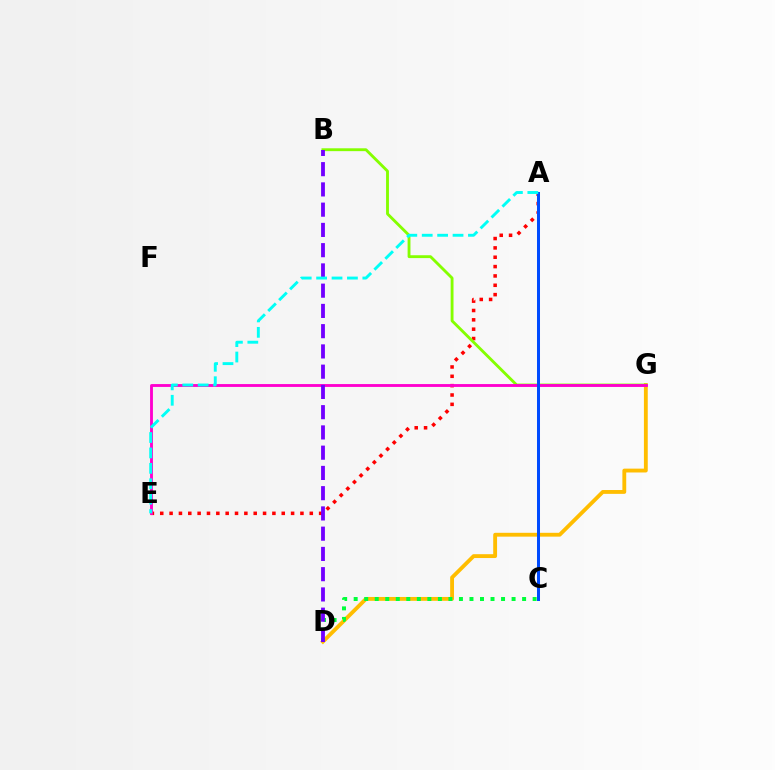{('D', 'G'): [{'color': '#ffbd00', 'line_style': 'solid', 'thickness': 2.77}], ('A', 'E'): [{'color': '#ff0000', 'line_style': 'dotted', 'thickness': 2.54}, {'color': '#00fff6', 'line_style': 'dashed', 'thickness': 2.09}], ('B', 'G'): [{'color': '#84ff00', 'line_style': 'solid', 'thickness': 2.06}], ('E', 'G'): [{'color': '#ff00cf', 'line_style': 'solid', 'thickness': 2.06}], ('C', 'D'): [{'color': '#00ff39', 'line_style': 'dotted', 'thickness': 2.86}], ('B', 'D'): [{'color': '#7200ff', 'line_style': 'dashed', 'thickness': 2.75}], ('A', 'C'): [{'color': '#004bff', 'line_style': 'solid', 'thickness': 2.17}]}